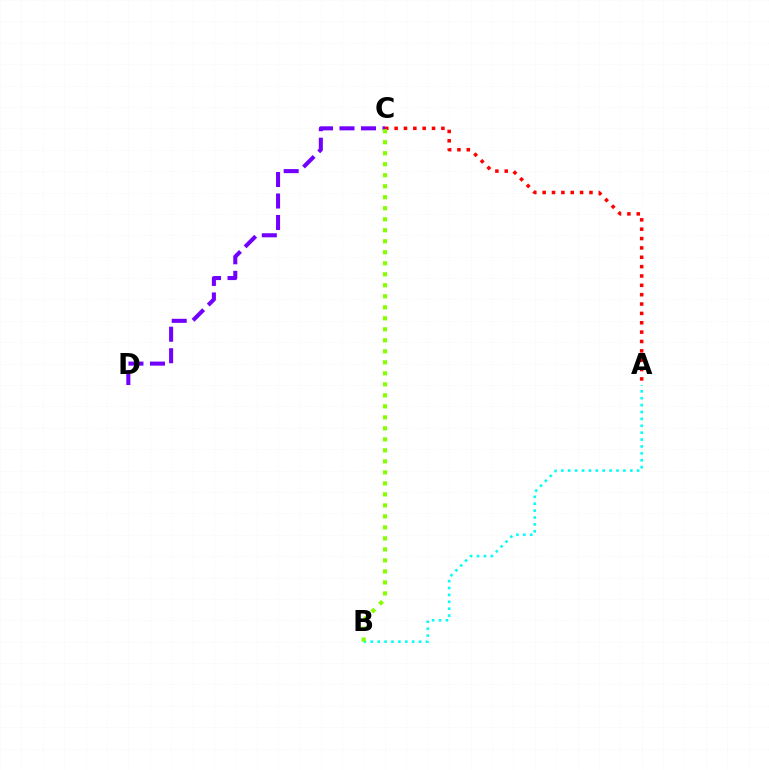{('A', 'B'): [{'color': '#00fff6', 'line_style': 'dotted', 'thickness': 1.87}], ('C', 'D'): [{'color': '#7200ff', 'line_style': 'dashed', 'thickness': 2.92}], ('A', 'C'): [{'color': '#ff0000', 'line_style': 'dotted', 'thickness': 2.54}], ('B', 'C'): [{'color': '#84ff00', 'line_style': 'dotted', 'thickness': 2.99}]}